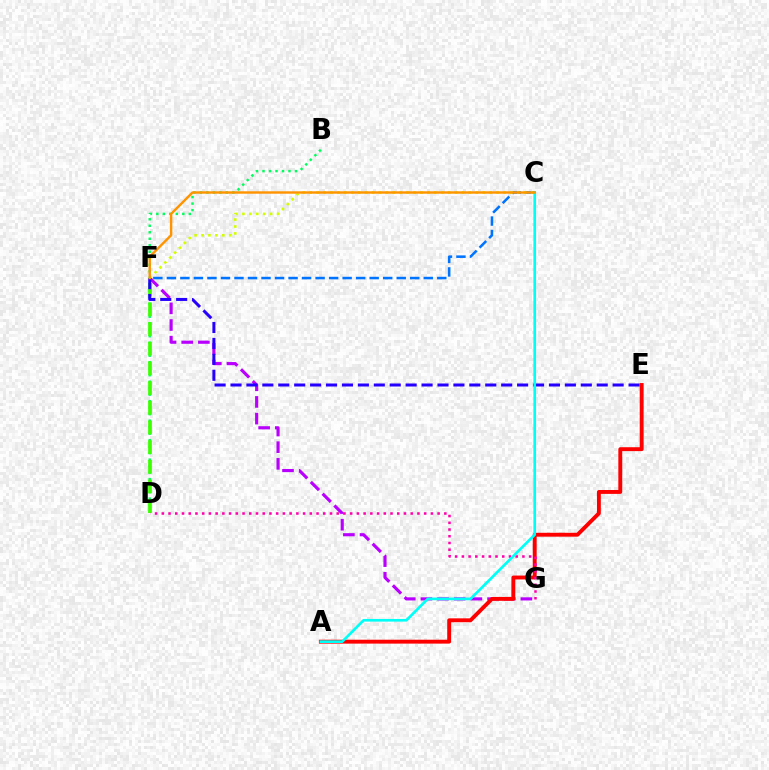{('B', 'D'): [{'color': '#00ff5c', 'line_style': 'dotted', 'thickness': 1.77}], ('F', 'G'): [{'color': '#b900ff', 'line_style': 'dashed', 'thickness': 2.26}], ('D', 'F'): [{'color': '#3dff00', 'line_style': 'dashed', 'thickness': 2.67}], ('A', 'E'): [{'color': '#ff0000', 'line_style': 'solid', 'thickness': 2.8}], ('C', 'F'): [{'color': '#0074ff', 'line_style': 'dashed', 'thickness': 1.84}, {'color': '#d1ff00', 'line_style': 'dotted', 'thickness': 1.88}, {'color': '#ff9400', 'line_style': 'solid', 'thickness': 1.74}], ('D', 'G'): [{'color': '#ff00ac', 'line_style': 'dotted', 'thickness': 1.83}], ('E', 'F'): [{'color': '#2500ff', 'line_style': 'dashed', 'thickness': 2.16}], ('A', 'C'): [{'color': '#00fff6', 'line_style': 'solid', 'thickness': 1.92}]}